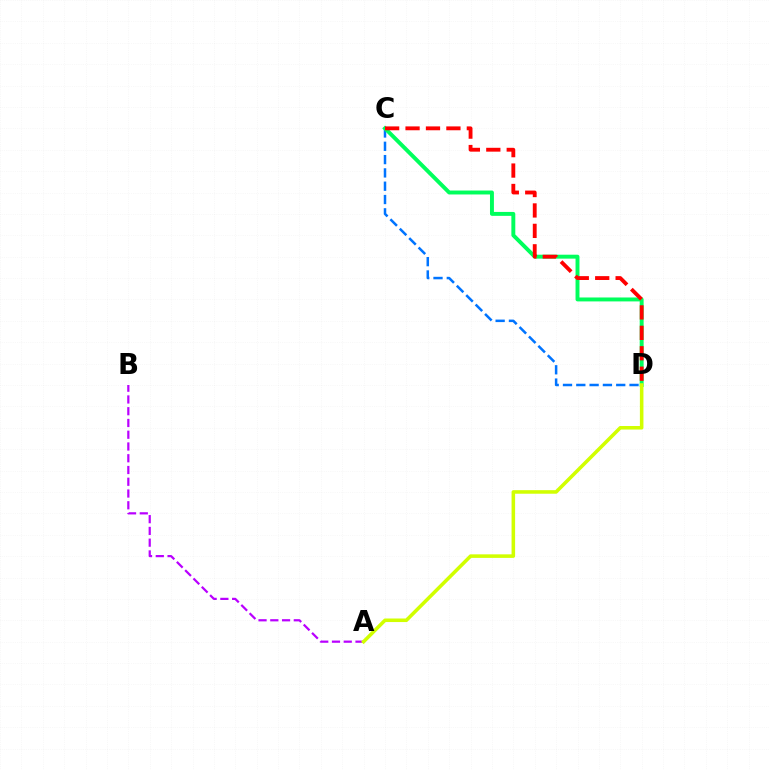{('A', 'B'): [{'color': '#b900ff', 'line_style': 'dashed', 'thickness': 1.6}], ('C', 'D'): [{'color': '#0074ff', 'line_style': 'dashed', 'thickness': 1.81}, {'color': '#00ff5c', 'line_style': 'solid', 'thickness': 2.83}, {'color': '#ff0000', 'line_style': 'dashed', 'thickness': 2.78}], ('A', 'D'): [{'color': '#d1ff00', 'line_style': 'solid', 'thickness': 2.56}]}